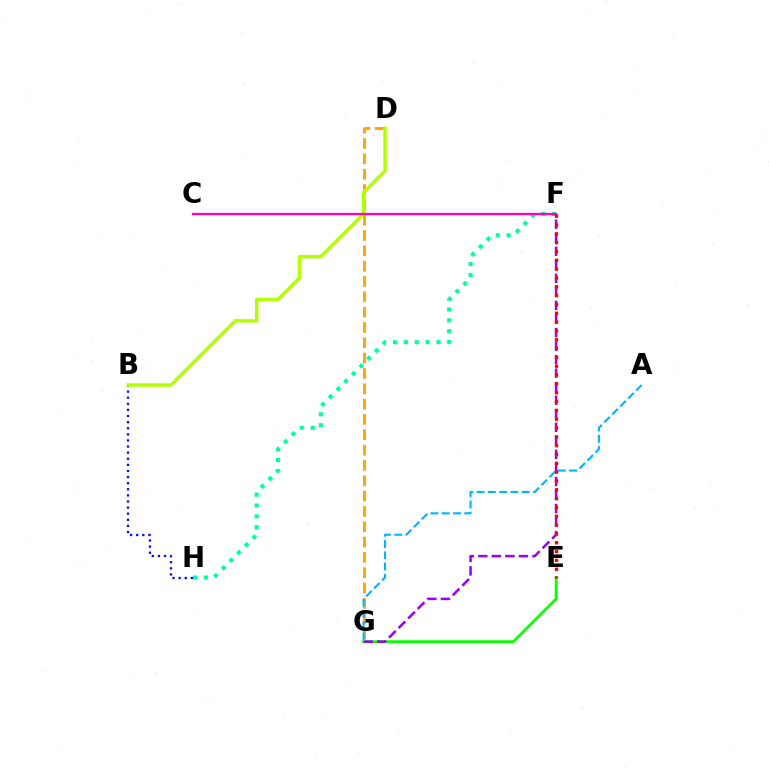{('D', 'G'): [{'color': '#ffa500', 'line_style': 'dashed', 'thickness': 2.08}], ('E', 'G'): [{'color': '#08ff00', 'line_style': 'solid', 'thickness': 2.0}], ('B', 'H'): [{'color': '#0010ff', 'line_style': 'dotted', 'thickness': 1.66}], ('F', 'G'): [{'color': '#9b00ff', 'line_style': 'dashed', 'thickness': 1.84}], ('F', 'H'): [{'color': '#00ff9d', 'line_style': 'dotted', 'thickness': 2.95}], ('A', 'G'): [{'color': '#00b5ff', 'line_style': 'dashed', 'thickness': 1.53}], ('B', 'D'): [{'color': '#b3ff00', 'line_style': 'solid', 'thickness': 2.5}], ('C', 'F'): [{'color': '#ff00bd', 'line_style': 'solid', 'thickness': 1.65}], ('E', 'F'): [{'color': '#ff0000', 'line_style': 'dotted', 'thickness': 2.4}]}